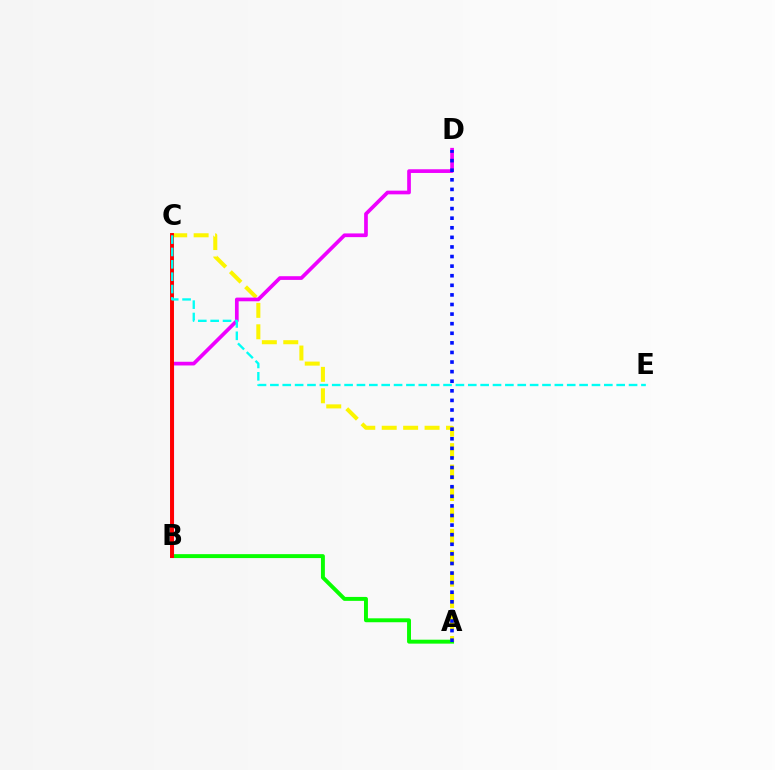{('A', 'B'): [{'color': '#08ff00', 'line_style': 'solid', 'thickness': 2.83}], ('A', 'C'): [{'color': '#fcf500', 'line_style': 'dashed', 'thickness': 2.91}], ('B', 'D'): [{'color': '#ee00ff', 'line_style': 'solid', 'thickness': 2.66}], ('A', 'D'): [{'color': '#0010ff', 'line_style': 'dotted', 'thickness': 2.61}], ('B', 'C'): [{'color': '#ff0000', 'line_style': 'solid', 'thickness': 2.83}], ('C', 'E'): [{'color': '#00fff6', 'line_style': 'dashed', 'thickness': 1.68}]}